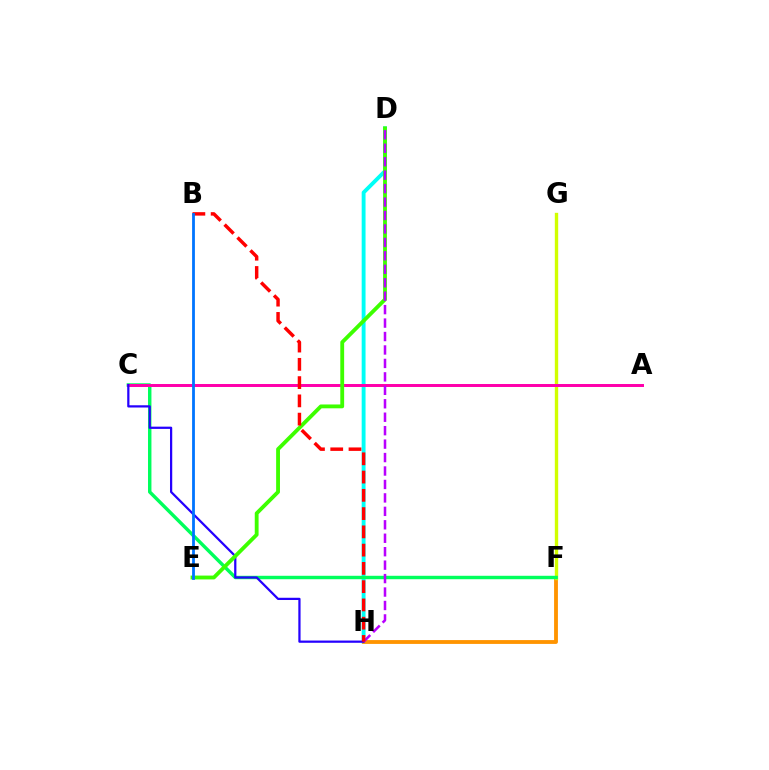{('D', 'H'): [{'color': '#00fff6', 'line_style': 'solid', 'thickness': 2.79}, {'color': '#b900ff', 'line_style': 'dashed', 'thickness': 1.83}], ('F', 'H'): [{'color': '#ff9400', 'line_style': 'solid', 'thickness': 2.76}], ('F', 'G'): [{'color': '#d1ff00', 'line_style': 'solid', 'thickness': 2.43}], ('C', 'F'): [{'color': '#00ff5c', 'line_style': 'solid', 'thickness': 2.47}], ('A', 'C'): [{'color': '#ff00ac', 'line_style': 'solid', 'thickness': 2.15}], ('C', 'H'): [{'color': '#2500ff', 'line_style': 'solid', 'thickness': 1.61}], ('D', 'E'): [{'color': '#3dff00', 'line_style': 'solid', 'thickness': 2.76}], ('B', 'H'): [{'color': '#ff0000', 'line_style': 'dashed', 'thickness': 2.48}], ('B', 'E'): [{'color': '#0074ff', 'line_style': 'solid', 'thickness': 2.01}]}